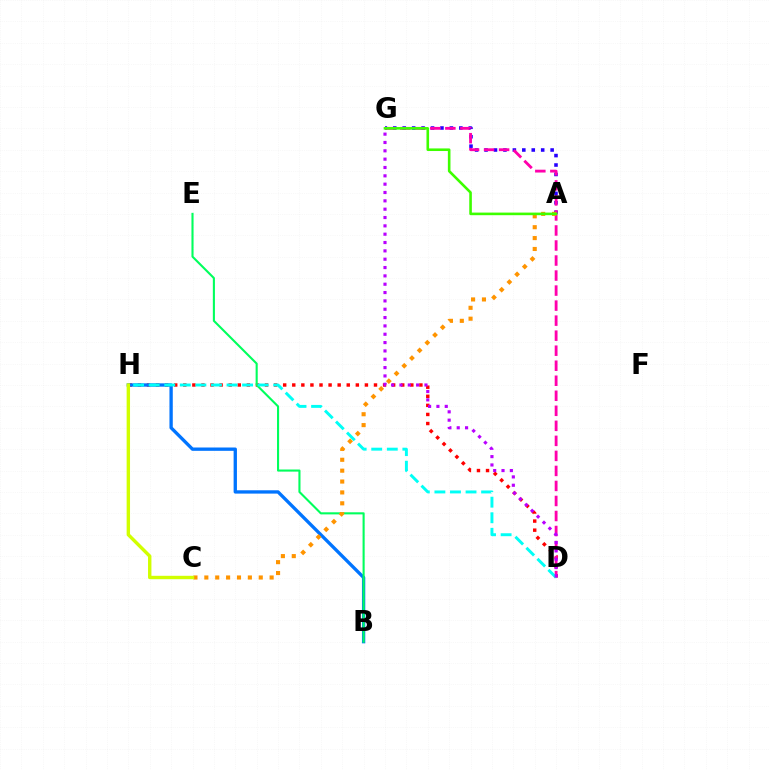{('A', 'G'): [{'color': '#2500ff', 'line_style': 'dotted', 'thickness': 2.57}, {'color': '#3dff00', 'line_style': 'solid', 'thickness': 1.87}], ('D', 'H'): [{'color': '#ff0000', 'line_style': 'dotted', 'thickness': 2.47}, {'color': '#00fff6', 'line_style': 'dashed', 'thickness': 2.12}], ('D', 'G'): [{'color': '#ff00ac', 'line_style': 'dashed', 'thickness': 2.04}, {'color': '#b900ff', 'line_style': 'dotted', 'thickness': 2.27}], ('B', 'H'): [{'color': '#0074ff', 'line_style': 'solid', 'thickness': 2.39}], ('B', 'E'): [{'color': '#00ff5c', 'line_style': 'solid', 'thickness': 1.51}], ('A', 'C'): [{'color': '#ff9400', 'line_style': 'dotted', 'thickness': 2.96}], ('C', 'H'): [{'color': '#d1ff00', 'line_style': 'solid', 'thickness': 2.45}]}